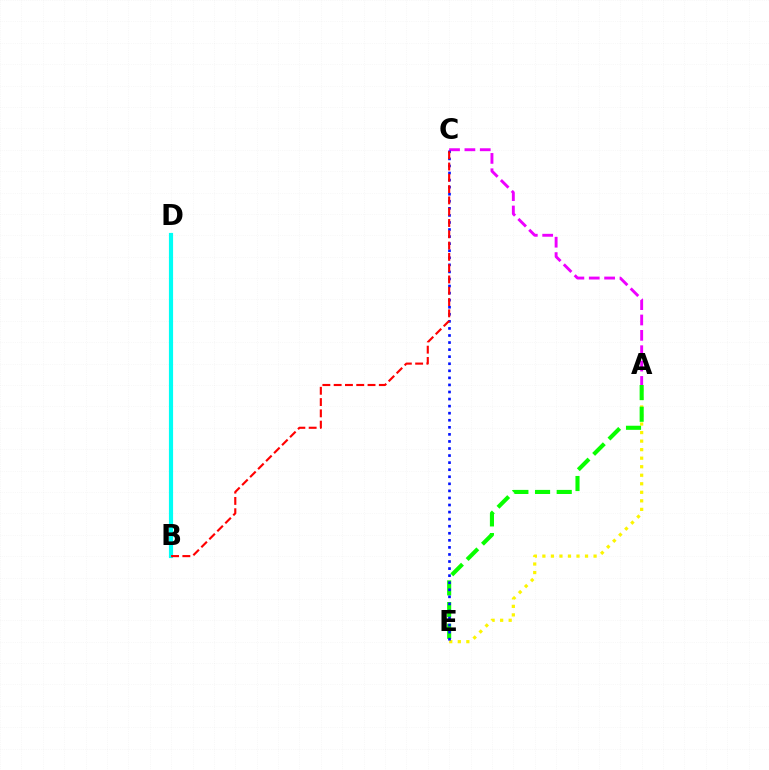{('A', 'E'): [{'color': '#fcf500', 'line_style': 'dotted', 'thickness': 2.32}, {'color': '#08ff00', 'line_style': 'dashed', 'thickness': 2.95}], ('A', 'C'): [{'color': '#ee00ff', 'line_style': 'dashed', 'thickness': 2.09}], ('C', 'E'): [{'color': '#0010ff', 'line_style': 'dotted', 'thickness': 1.92}], ('B', 'D'): [{'color': '#00fff6', 'line_style': 'solid', 'thickness': 2.99}], ('B', 'C'): [{'color': '#ff0000', 'line_style': 'dashed', 'thickness': 1.53}]}